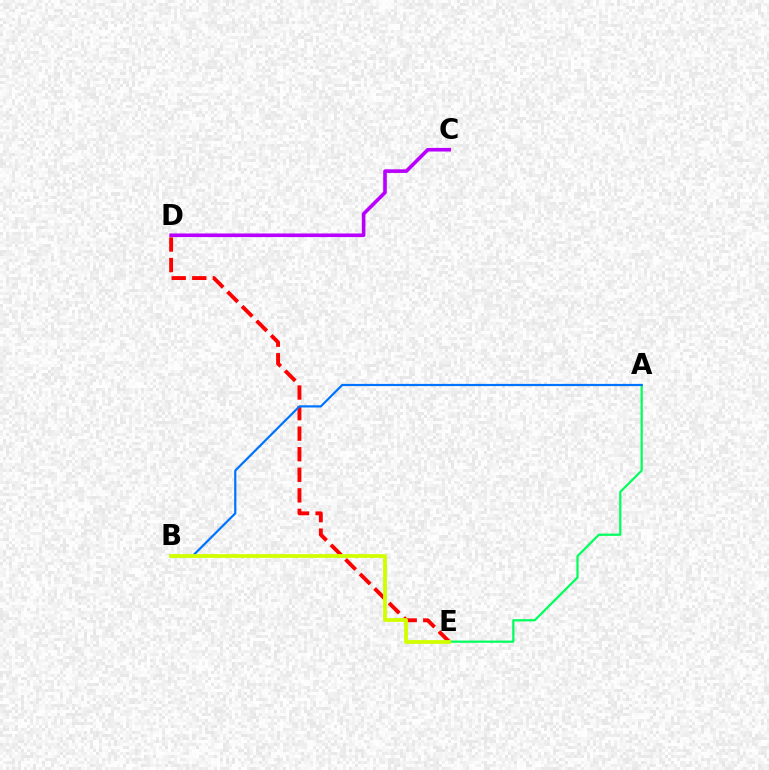{('C', 'D'): [{'color': '#b900ff', 'line_style': 'solid', 'thickness': 2.59}], ('D', 'E'): [{'color': '#ff0000', 'line_style': 'dashed', 'thickness': 2.79}], ('A', 'E'): [{'color': '#00ff5c', 'line_style': 'solid', 'thickness': 1.6}], ('A', 'B'): [{'color': '#0074ff', 'line_style': 'solid', 'thickness': 1.59}], ('B', 'E'): [{'color': '#d1ff00', 'line_style': 'solid', 'thickness': 2.74}]}